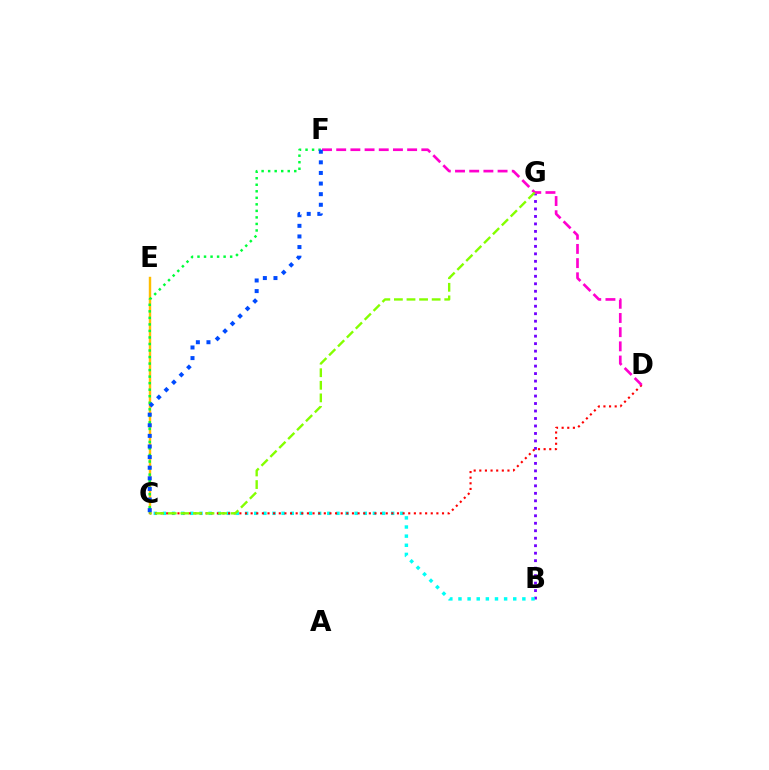{('C', 'E'): [{'color': '#ffbd00', 'line_style': 'solid', 'thickness': 1.75}], ('B', 'G'): [{'color': '#7200ff', 'line_style': 'dotted', 'thickness': 2.03}], ('C', 'F'): [{'color': '#00ff39', 'line_style': 'dotted', 'thickness': 1.77}, {'color': '#004bff', 'line_style': 'dotted', 'thickness': 2.88}], ('B', 'C'): [{'color': '#00fff6', 'line_style': 'dotted', 'thickness': 2.48}], ('C', 'D'): [{'color': '#ff0000', 'line_style': 'dotted', 'thickness': 1.53}], ('D', 'F'): [{'color': '#ff00cf', 'line_style': 'dashed', 'thickness': 1.93}], ('C', 'G'): [{'color': '#84ff00', 'line_style': 'dashed', 'thickness': 1.71}]}